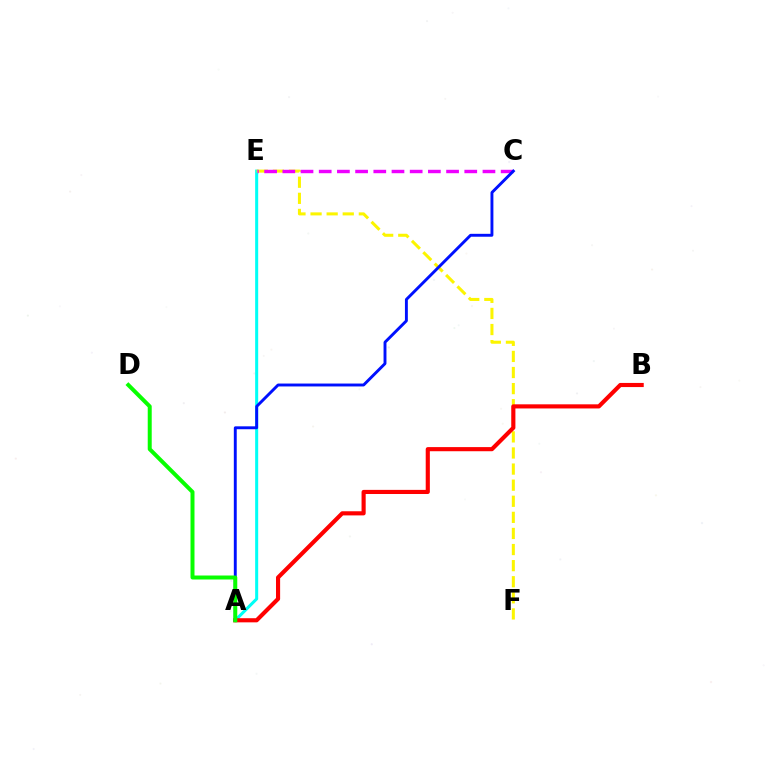{('A', 'E'): [{'color': '#00fff6', 'line_style': 'solid', 'thickness': 2.19}], ('E', 'F'): [{'color': '#fcf500', 'line_style': 'dashed', 'thickness': 2.19}], ('A', 'B'): [{'color': '#ff0000', 'line_style': 'solid', 'thickness': 2.97}], ('C', 'E'): [{'color': '#ee00ff', 'line_style': 'dashed', 'thickness': 2.47}], ('A', 'C'): [{'color': '#0010ff', 'line_style': 'solid', 'thickness': 2.09}], ('A', 'D'): [{'color': '#08ff00', 'line_style': 'solid', 'thickness': 2.87}]}